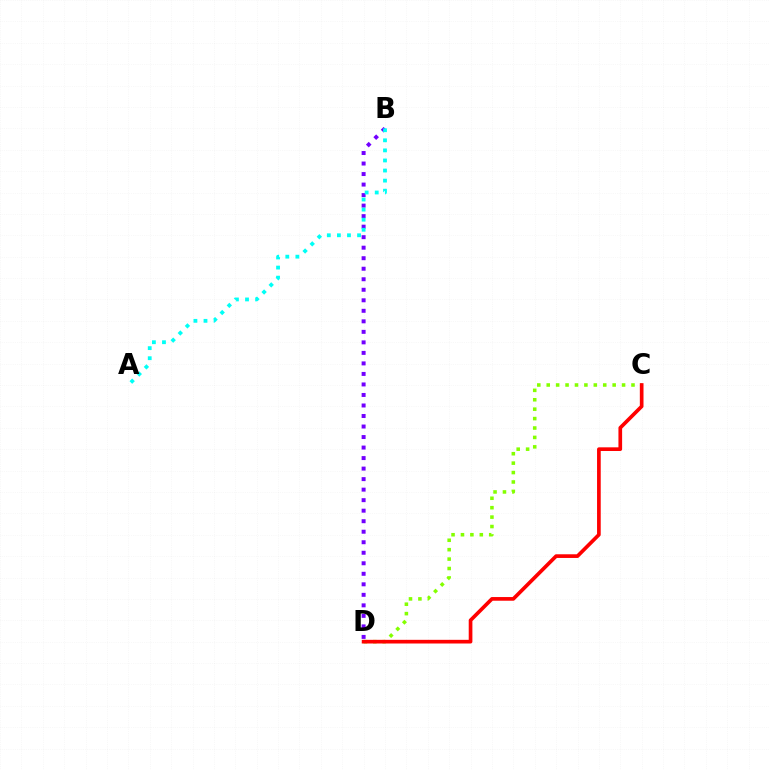{('B', 'D'): [{'color': '#7200ff', 'line_style': 'dotted', 'thickness': 2.86}], ('C', 'D'): [{'color': '#84ff00', 'line_style': 'dotted', 'thickness': 2.56}, {'color': '#ff0000', 'line_style': 'solid', 'thickness': 2.65}], ('A', 'B'): [{'color': '#00fff6', 'line_style': 'dotted', 'thickness': 2.74}]}